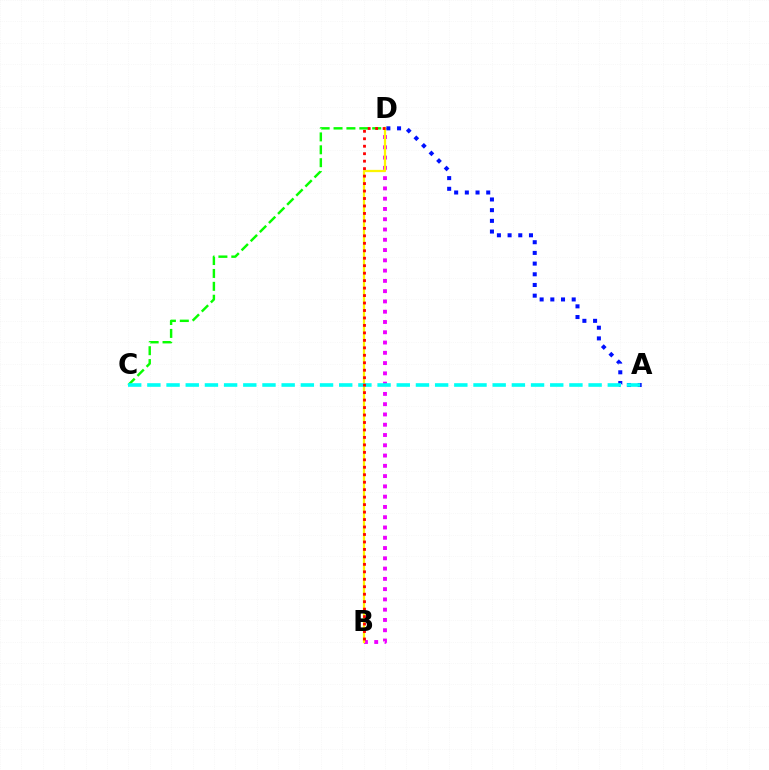{('B', 'D'): [{'color': '#ee00ff', 'line_style': 'dotted', 'thickness': 2.79}, {'color': '#fcf500', 'line_style': 'solid', 'thickness': 1.63}, {'color': '#ff0000', 'line_style': 'dotted', 'thickness': 2.03}], ('C', 'D'): [{'color': '#08ff00', 'line_style': 'dashed', 'thickness': 1.75}], ('A', 'D'): [{'color': '#0010ff', 'line_style': 'dotted', 'thickness': 2.9}], ('A', 'C'): [{'color': '#00fff6', 'line_style': 'dashed', 'thickness': 2.61}]}